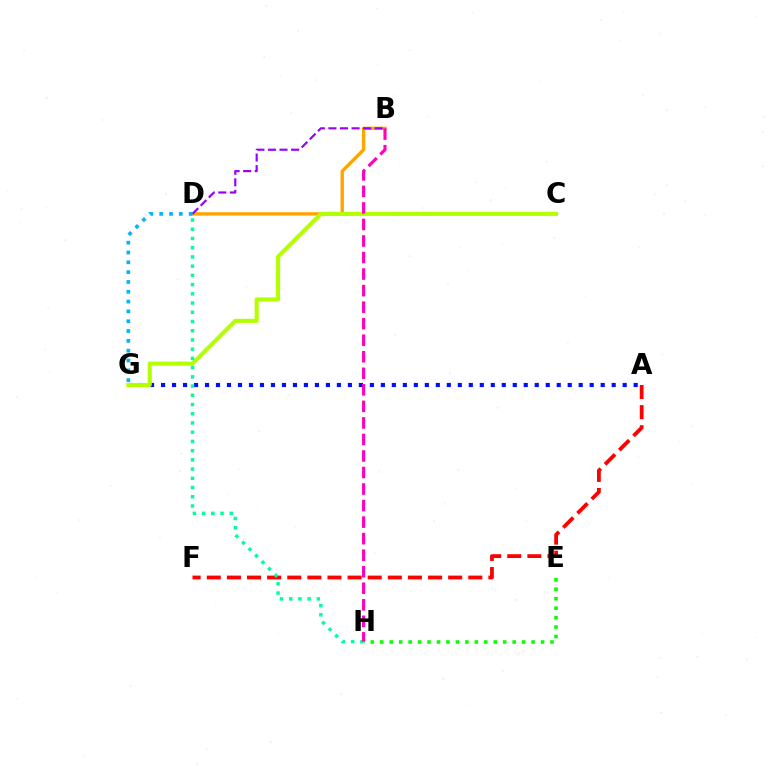{('A', 'F'): [{'color': '#ff0000', 'line_style': 'dashed', 'thickness': 2.73}], ('E', 'H'): [{'color': '#08ff00', 'line_style': 'dotted', 'thickness': 2.57}], ('B', 'D'): [{'color': '#ffa500', 'line_style': 'solid', 'thickness': 2.44}, {'color': '#9b00ff', 'line_style': 'dashed', 'thickness': 1.57}], ('A', 'G'): [{'color': '#0010ff', 'line_style': 'dotted', 'thickness': 2.99}], ('C', 'G'): [{'color': '#b3ff00', 'line_style': 'solid', 'thickness': 2.94}], ('D', 'G'): [{'color': '#00b5ff', 'line_style': 'dotted', 'thickness': 2.67}], ('D', 'H'): [{'color': '#00ff9d', 'line_style': 'dotted', 'thickness': 2.51}], ('B', 'H'): [{'color': '#ff00bd', 'line_style': 'dashed', 'thickness': 2.25}]}